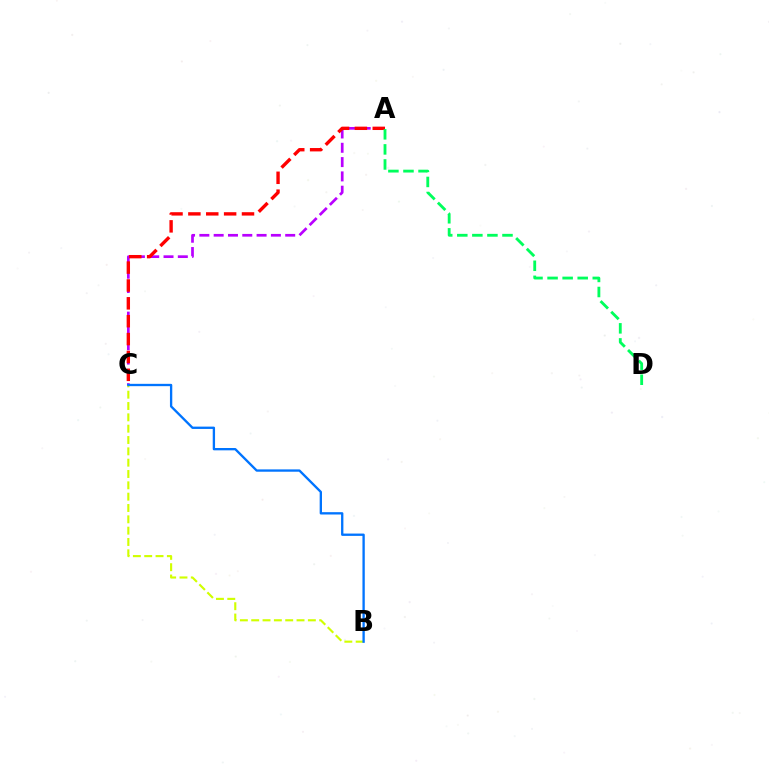{('B', 'C'): [{'color': '#d1ff00', 'line_style': 'dashed', 'thickness': 1.54}, {'color': '#0074ff', 'line_style': 'solid', 'thickness': 1.68}], ('A', 'C'): [{'color': '#b900ff', 'line_style': 'dashed', 'thickness': 1.94}, {'color': '#ff0000', 'line_style': 'dashed', 'thickness': 2.43}], ('A', 'D'): [{'color': '#00ff5c', 'line_style': 'dashed', 'thickness': 2.05}]}